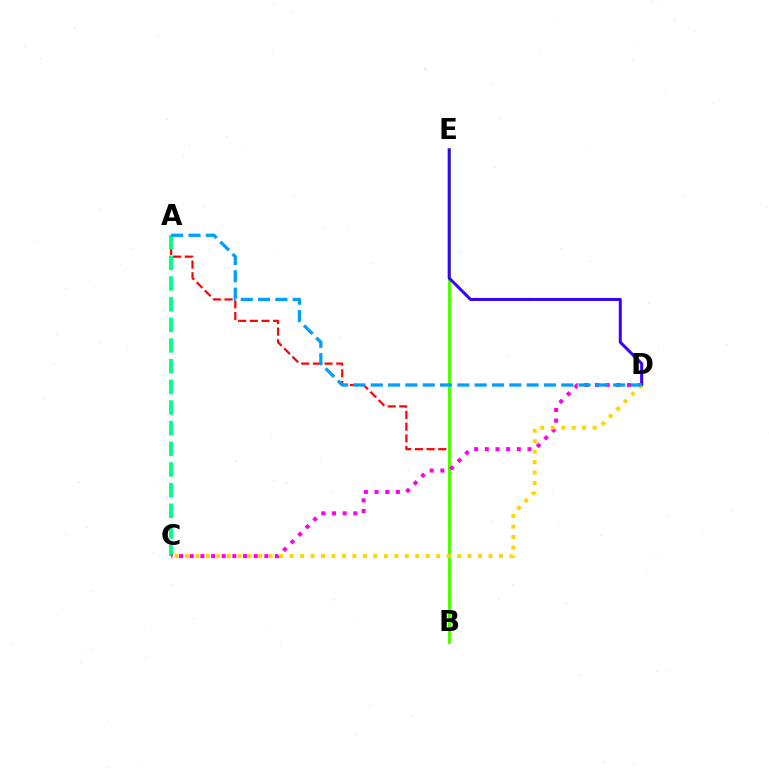{('A', 'B'): [{'color': '#ff0000', 'line_style': 'dashed', 'thickness': 1.59}], ('B', 'E'): [{'color': '#4fff00', 'line_style': 'solid', 'thickness': 2.12}], ('A', 'C'): [{'color': '#00ff86', 'line_style': 'dashed', 'thickness': 2.81}], ('D', 'E'): [{'color': '#3700ff', 'line_style': 'solid', 'thickness': 2.16}], ('C', 'D'): [{'color': '#ff00ed', 'line_style': 'dotted', 'thickness': 2.9}, {'color': '#ffd500', 'line_style': 'dotted', 'thickness': 2.84}], ('A', 'D'): [{'color': '#009eff', 'line_style': 'dashed', 'thickness': 2.35}]}